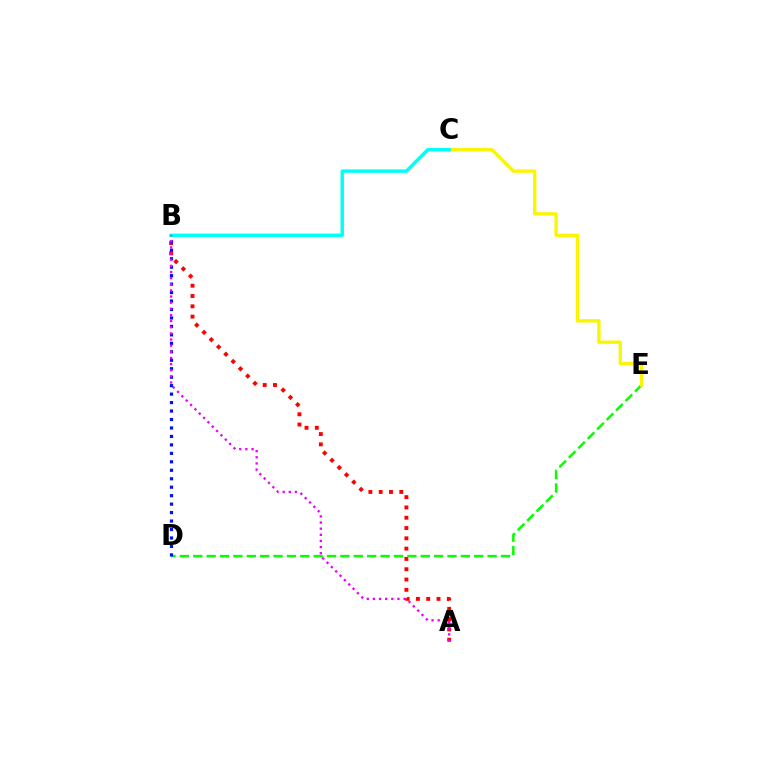{('A', 'B'): [{'color': '#ff0000', 'line_style': 'dotted', 'thickness': 2.8}, {'color': '#ee00ff', 'line_style': 'dotted', 'thickness': 1.67}], ('D', 'E'): [{'color': '#08ff00', 'line_style': 'dashed', 'thickness': 1.82}], ('C', 'E'): [{'color': '#fcf500', 'line_style': 'solid', 'thickness': 2.41}], ('B', 'C'): [{'color': '#00fff6', 'line_style': 'solid', 'thickness': 2.46}], ('B', 'D'): [{'color': '#0010ff', 'line_style': 'dotted', 'thickness': 2.3}]}